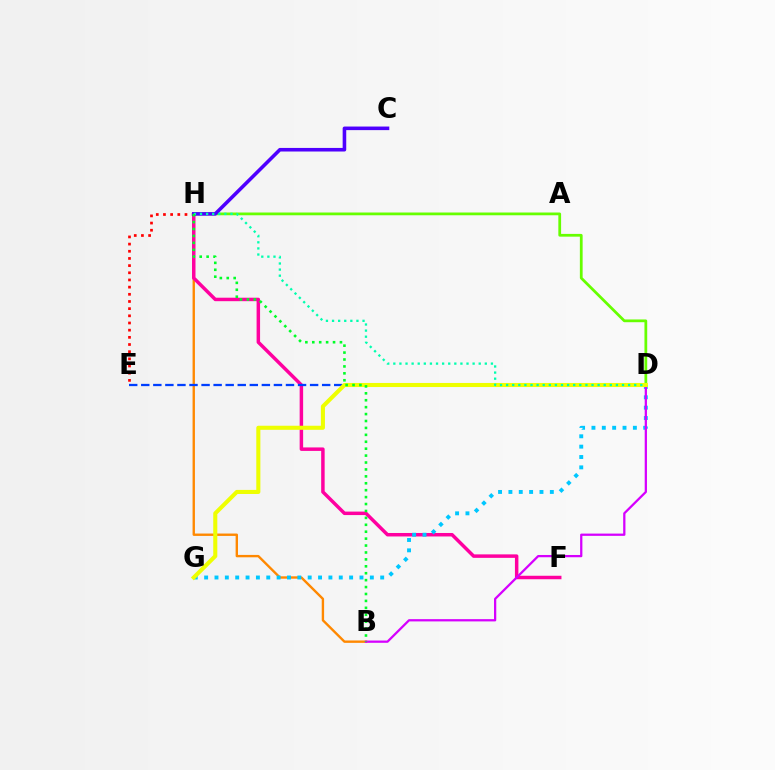{('D', 'H'): [{'color': '#66ff00', 'line_style': 'solid', 'thickness': 1.98}, {'color': '#00ffaf', 'line_style': 'dotted', 'thickness': 1.66}], ('B', 'H'): [{'color': '#ff8800', 'line_style': 'solid', 'thickness': 1.71}, {'color': '#00ff27', 'line_style': 'dotted', 'thickness': 1.88}], ('F', 'H'): [{'color': '#ff00a0', 'line_style': 'solid', 'thickness': 2.5}], ('D', 'G'): [{'color': '#00c7ff', 'line_style': 'dotted', 'thickness': 2.81}, {'color': '#eeff00', 'line_style': 'solid', 'thickness': 2.93}], ('E', 'H'): [{'color': '#ff0000', 'line_style': 'dotted', 'thickness': 1.95}], ('D', 'E'): [{'color': '#003fff', 'line_style': 'dashed', 'thickness': 1.64}], ('C', 'H'): [{'color': '#4f00ff', 'line_style': 'solid', 'thickness': 2.58}], ('B', 'D'): [{'color': '#d600ff', 'line_style': 'solid', 'thickness': 1.63}]}